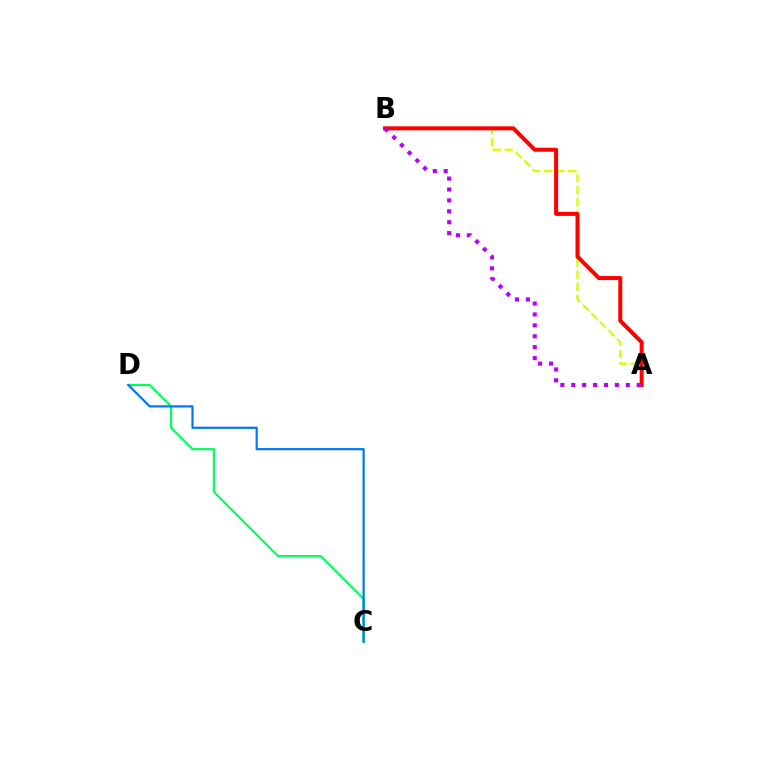{('A', 'B'): [{'color': '#d1ff00', 'line_style': 'dashed', 'thickness': 1.64}, {'color': '#ff0000', 'line_style': 'solid', 'thickness': 2.89}, {'color': '#b900ff', 'line_style': 'dotted', 'thickness': 2.96}], ('C', 'D'): [{'color': '#00ff5c', 'line_style': 'solid', 'thickness': 1.56}, {'color': '#0074ff', 'line_style': 'solid', 'thickness': 1.58}]}